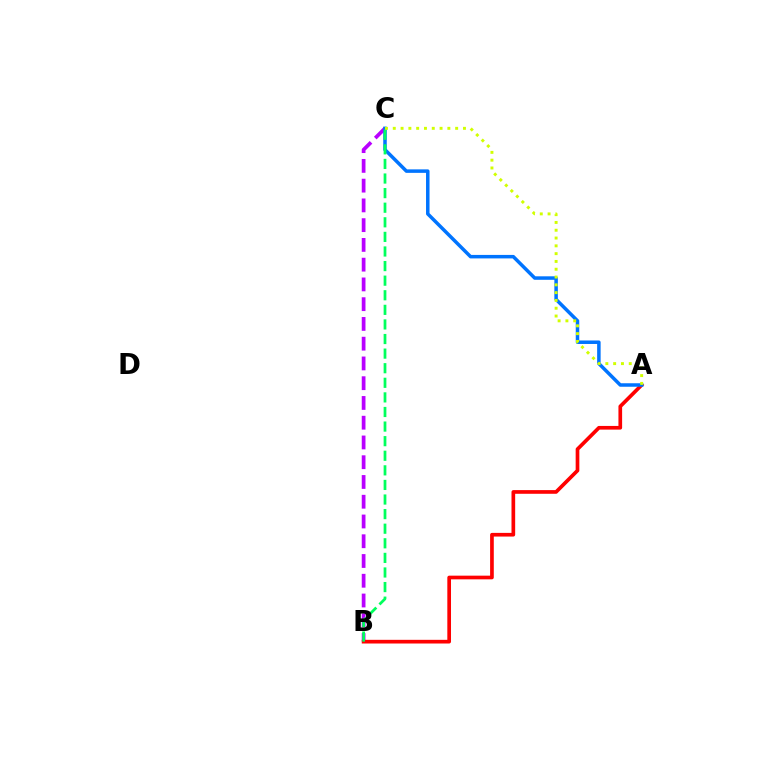{('B', 'C'): [{'color': '#b900ff', 'line_style': 'dashed', 'thickness': 2.68}, {'color': '#00ff5c', 'line_style': 'dashed', 'thickness': 1.98}], ('A', 'B'): [{'color': '#ff0000', 'line_style': 'solid', 'thickness': 2.65}], ('A', 'C'): [{'color': '#0074ff', 'line_style': 'solid', 'thickness': 2.52}, {'color': '#d1ff00', 'line_style': 'dotted', 'thickness': 2.12}]}